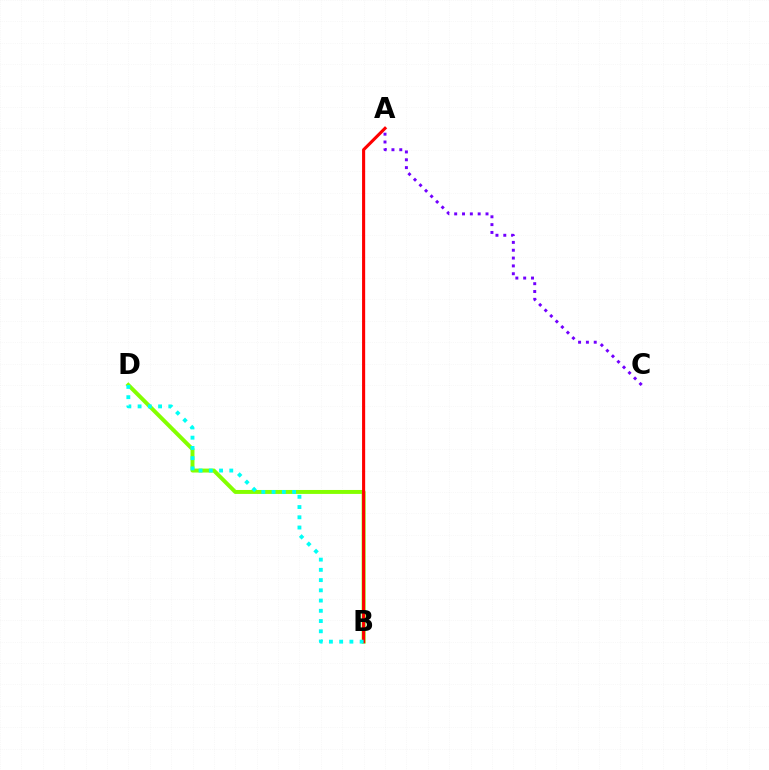{('B', 'D'): [{'color': '#84ff00', 'line_style': 'solid', 'thickness': 2.84}, {'color': '#00fff6', 'line_style': 'dotted', 'thickness': 2.78}], ('A', 'C'): [{'color': '#7200ff', 'line_style': 'dotted', 'thickness': 2.13}], ('A', 'B'): [{'color': '#ff0000', 'line_style': 'solid', 'thickness': 2.23}]}